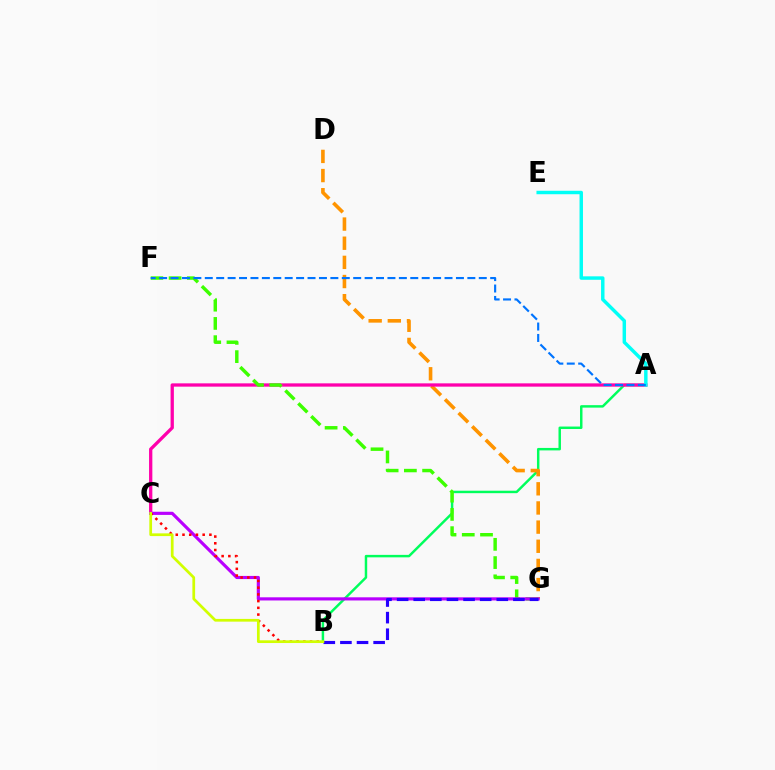{('A', 'B'): [{'color': '#00ff5c', 'line_style': 'solid', 'thickness': 1.77}], ('D', 'G'): [{'color': '#ff9400', 'line_style': 'dashed', 'thickness': 2.6}], ('A', 'C'): [{'color': '#ff00ac', 'line_style': 'solid', 'thickness': 2.37}], ('F', 'G'): [{'color': '#3dff00', 'line_style': 'dashed', 'thickness': 2.48}], ('C', 'G'): [{'color': '#b900ff', 'line_style': 'solid', 'thickness': 2.27}], ('B', 'G'): [{'color': '#2500ff', 'line_style': 'dashed', 'thickness': 2.26}], ('A', 'E'): [{'color': '#00fff6', 'line_style': 'solid', 'thickness': 2.49}], ('A', 'F'): [{'color': '#0074ff', 'line_style': 'dashed', 'thickness': 1.55}], ('B', 'C'): [{'color': '#ff0000', 'line_style': 'dotted', 'thickness': 1.83}, {'color': '#d1ff00', 'line_style': 'solid', 'thickness': 1.96}]}